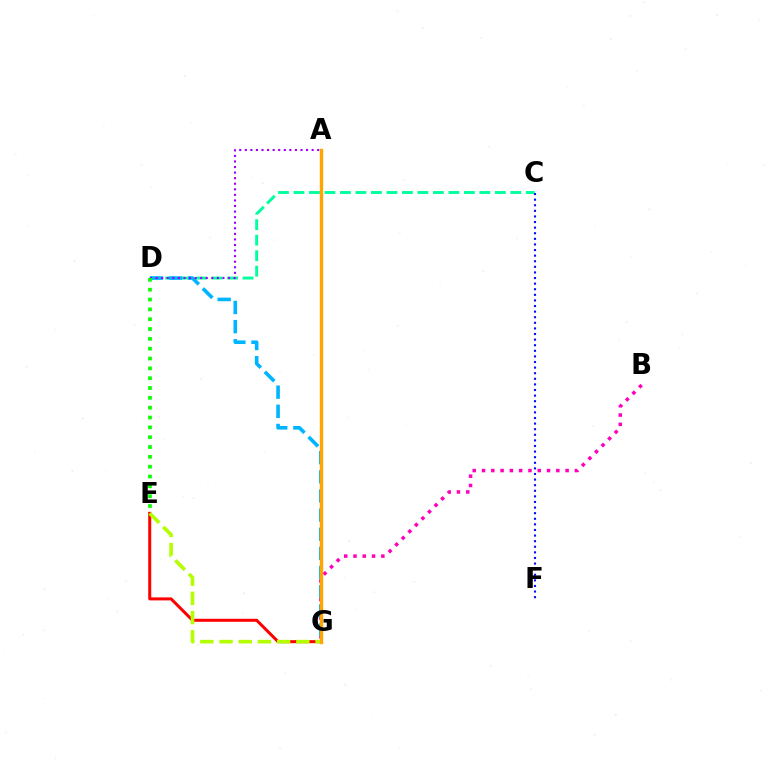{('E', 'G'): [{'color': '#ff0000', 'line_style': 'solid', 'thickness': 2.17}, {'color': '#b3ff00', 'line_style': 'dashed', 'thickness': 2.61}], ('C', 'D'): [{'color': '#00ff9d', 'line_style': 'dashed', 'thickness': 2.1}], ('B', 'G'): [{'color': '#ff00bd', 'line_style': 'dotted', 'thickness': 2.52}], ('C', 'F'): [{'color': '#0010ff', 'line_style': 'dotted', 'thickness': 1.52}], ('D', 'G'): [{'color': '#00b5ff', 'line_style': 'dashed', 'thickness': 2.6}], ('A', 'G'): [{'color': '#ffa500', 'line_style': 'solid', 'thickness': 2.44}], ('A', 'D'): [{'color': '#9b00ff', 'line_style': 'dotted', 'thickness': 1.51}], ('D', 'E'): [{'color': '#08ff00', 'line_style': 'dotted', 'thickness': 2.67}]}